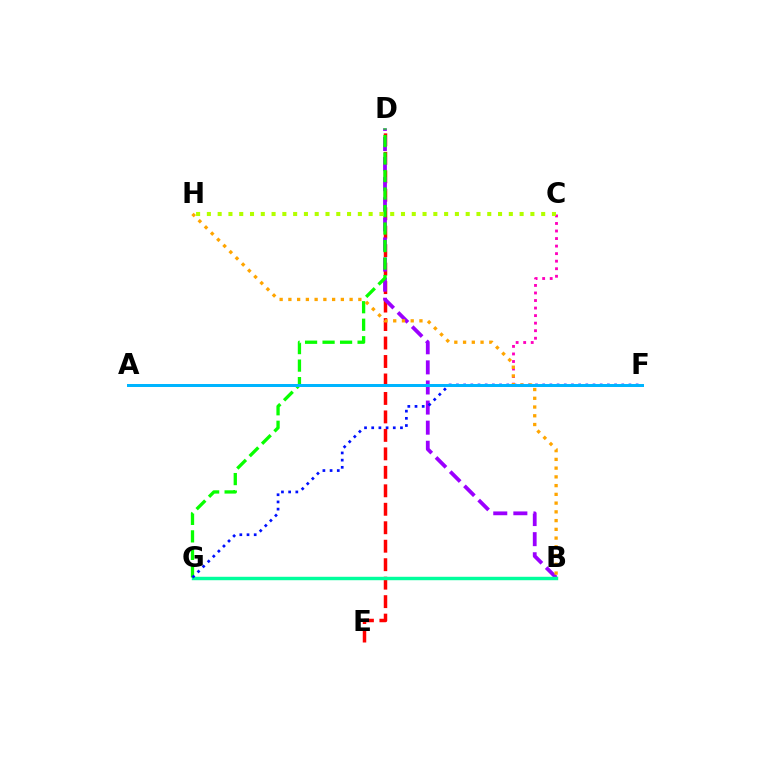{('D', 'E'): [{'color': '#ff0000', 'line_style': 'dashed', 'thickness': 2.51}], ('B', 'D'): [{'color': '#9b00ff', 'line_style': 'dashed', 'thickness': 2.73}], ('B', 'G'): [{'color': '#00ff9d', 'line_style': 'solid', 'thickness': 2.47}], ('A', 'C'): [{'color': '#ff00bd', 'line_style': 'dotted', 'thickness': 2.05}], ('D', 'G'): [{'color': '#08ff00', 'line_style': 'dashed', 'thickness': 2.38}], ('F', 'G'): [{'color': '#0010ff', 'line_style': 'dotted', 'thickness': 1.95}], ('C', 'H'): [{'color': '#b3ff00', 'line_style': 'dotted', 'thickness': 2.93}], ('B', 'H'): [{'color': '#ffa500', 'line_style': 'dotted', 'thickness': 2.38}], ('A', 'F'): [{'color': '#00b5ff', 'line_style': 'solid', 'thickness': 2.16}]}